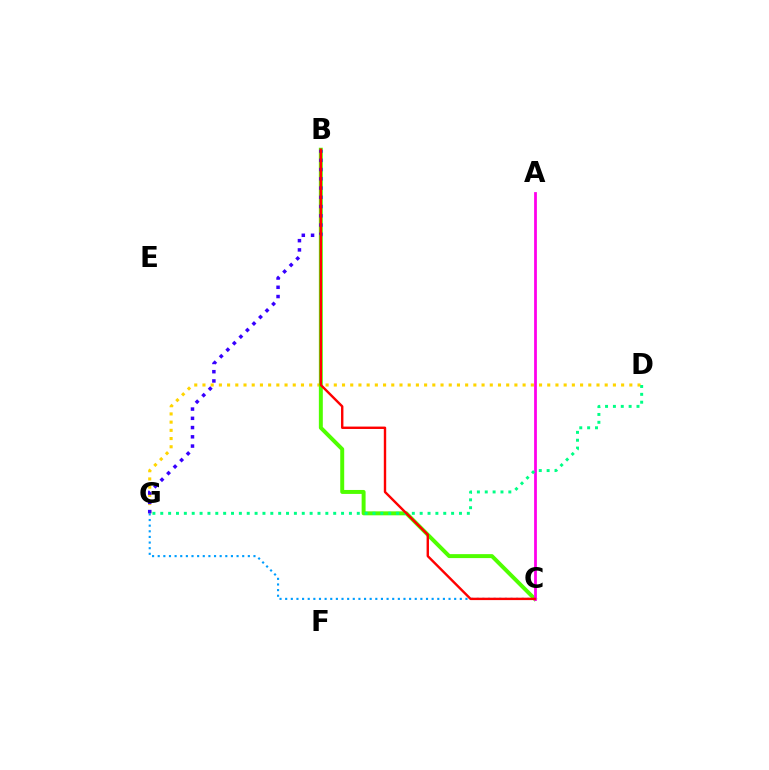{('D', 'G'): [{'color': '#ffd500', 'line_style': 'dotted', 'thickness': 2.23}, {'color': '#00ff86', 'line_style': 'dotted', 'thickness': 2.14}], ('C', 'G'): [{'color': '#009eff', 'line_style': 'dotted', 'thickness': 1.53}], ('B', 'C'): [{'color': '#4fff00', 'line_style': 'solid', 'thickness': 2.85}, {'color': '#ff0000', 'line_style': 'solid', 'thickness': 1.73}], ('A', 'C'): [{'color': '#ff00ed', 'line_style': 'solid', 'thickness': 2.0}], ('B', 'G'): [{'color': '#3700ff', 'line_style': 'dotted', 'thickness': 2.51}]}